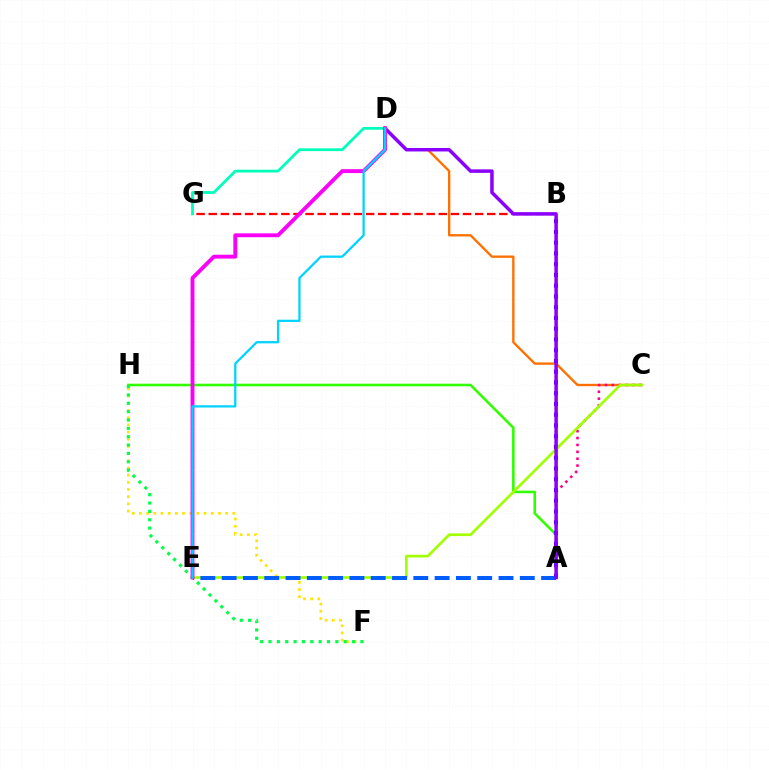{('F', 'H'): [{'color': '#ffe600', 'line_style': 'dotted', 'thickness': 1.95}, {'color': '#00ff45', 'line_style': 'dotted', 'thickness': 2.27}], ('A', 'H'): [{'color': '#31ff00', 'line_style': 'solid', 'thickness': 1.85}], ('C', 'D'): [{'color': '#ff7000', 'line_style': 'solid', 'thickness': 1.69}], ('A', 'C'): [{'color': '#ff0088', 'line_style': 'dotted', 'thickness': 1.87}], ('A', 'B'): [{'color': '#1900ff', 'line_style': 'dotted', 'thickness': 2.92}], ('C', 'E'): [{'color': '#a2ff00', 'line_style': 'solid', 'thickness': 1.93}], ('D', 'G'): [{'color': '#00ffbb', 'line_style': 'solid', 'thickness': 2.01}], ('B', 'G'): [{'color': '#ff0000', 'line_style': 'dashed', 'thickness': 1.65}], ('A', 'E'): [{'color': '#005dff', 'line_style': 'dashed', 'thickness': 2.89}], ('A', 'D'): [{'color': '#8a00ff', 'line_style': 'solid', 'thickness': 2.51}], ('D', 'E'): [{'color': '#fa00f9', 'line_style': 'solid', 'thickness': 2.79}, {'color': '#00d3ff', 'line_style': 'solid', 'thickness': 1.62}]}